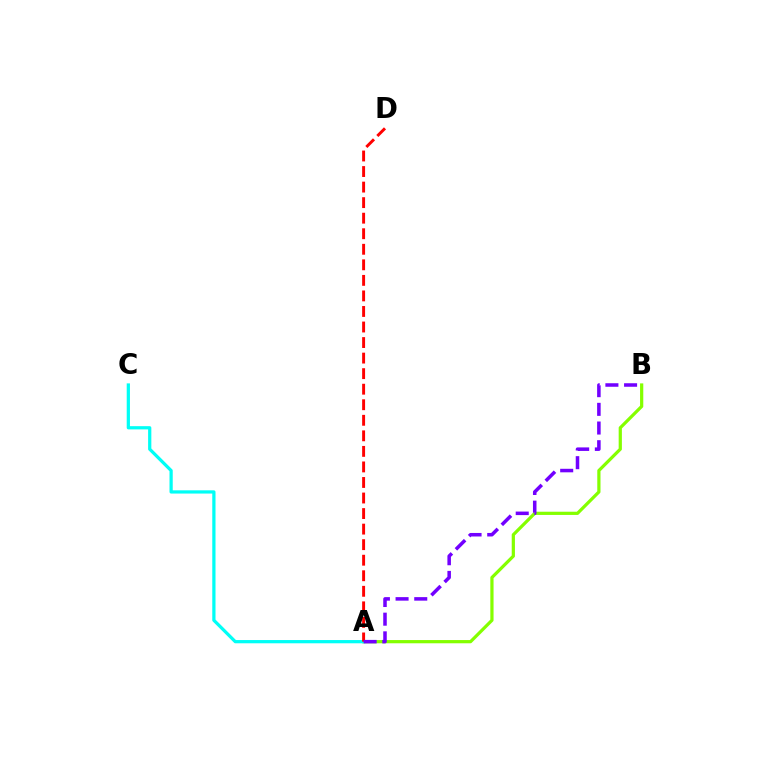{('A', 'B'): [{'color': '#84ff00', 'line_style': 'solid', 'thickness': 2.32}, {'color': '#7200ff', 'line_style': 'dashed', 'thickness': 2.54}], ('A', 'C'): [{'color': '#00fff6', 'line_style': 'solid', 'thickness': 2.33}], ('A', 'D'): [{'color': '#ff0000', 'line_style': 'dashed', 'thickness': 2.11}]}